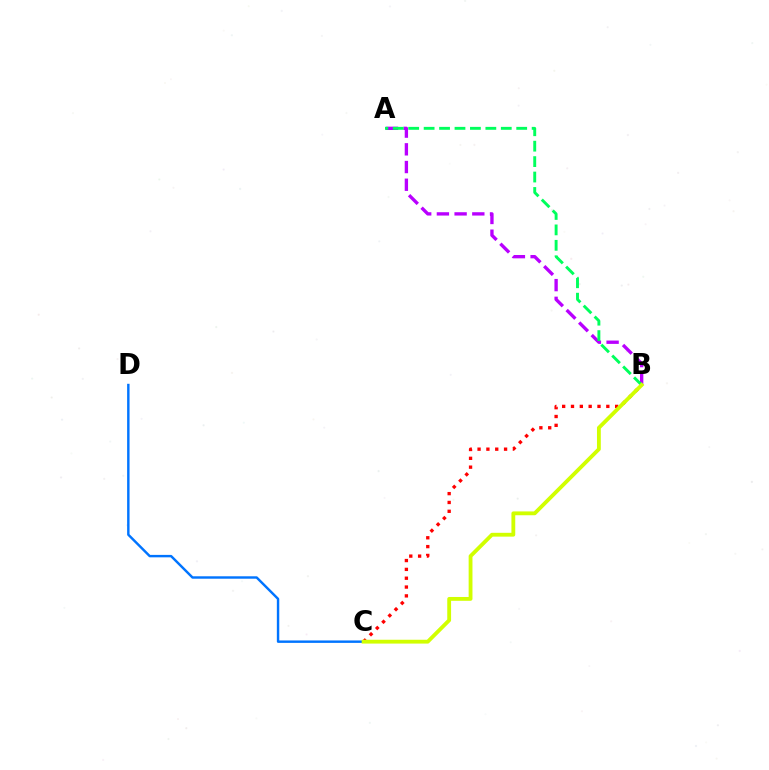{('C', 'D'): [{'color': '#0074ff', 'line_style': 'solid', 'thickness': 1.75}], ('A', 'B'): [{'color': '#b900ff', 'line_style': 'dashed', 'thickness': 2.41}, {'color': '#00ff5c', 'line_style': 'dashed', 'thickness': 2.1}], ('B', 'C'): [{'color': '#ff0000', 'line_style': 'dotted', 'thickness': 2.4}, {'color': '#d1ff00', 'line_style': 'solid', 'thickness': 2.76}]}